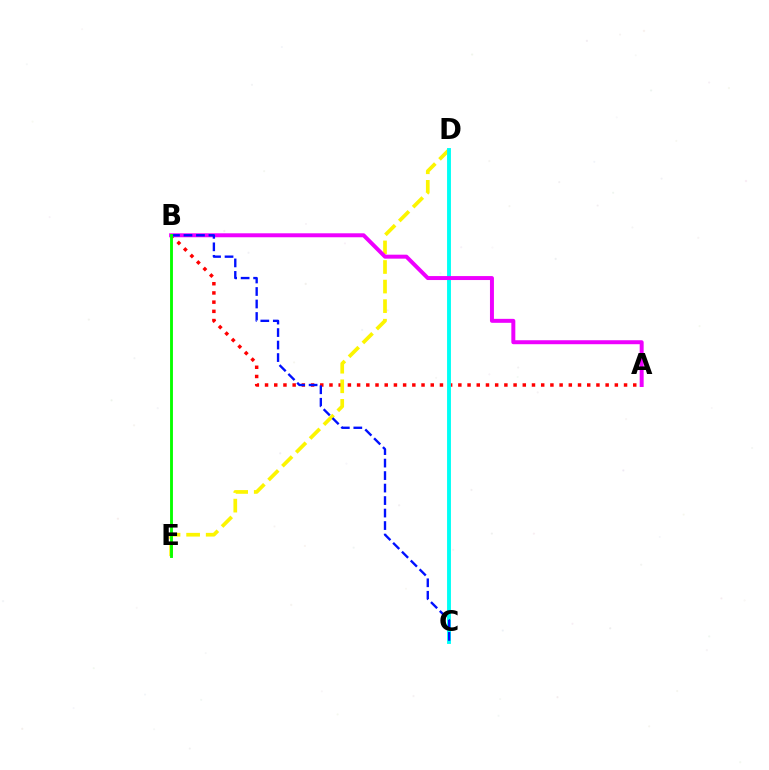{('A', 'B'): [{'color': '#ff0000', 'line_style': 'dotted', 'thickness': 2.5}, {'color': '#ee00ff', 'line_style': 'solid', 'thickness': 2.86}], ('D', 'E'): [{'color': '#fcf500', 'line_style': 'dashed', 'thickness': 2.66}], ('C', 'D'): [{'color': '#00fff6', 'line_style': 'solid', 'thickness': 2.8}], ('B', 'C'): [{'color': '#0010ff', 'line_style': 'dashed', 'thickness': 1.7}], ('B', 'E'): [{'color': '#08ff00', 'line_style': 'solid', 'thickness': 2.07}]}